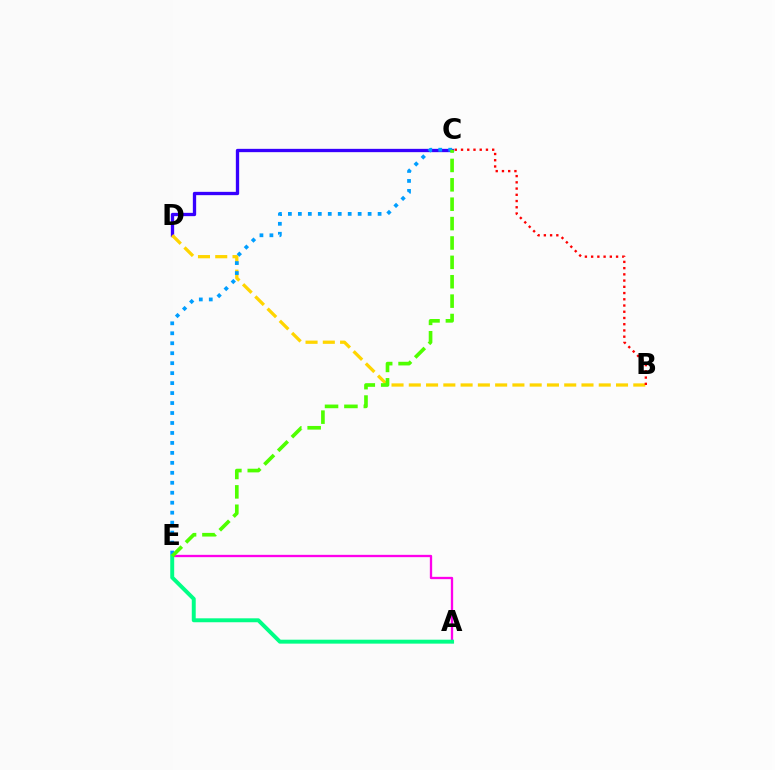{('A', 'E'): [{'color': '#ff00ed', 'line_style': 'solid', 'thickness': 1.67}, {'color': '#00ff86', 'line_style': 'solid', 'thickness': 2.83}], ('C', 'D'): [{'color': '#3700ff', 'line_style': 'solid', 'thickness': 2.38}], ('B', 'D'): [{'color': '#ffd500', 'line_style': 'dashed', 'thickness': 2.35}], ('C', 'E'): [{'color': '#009eff', 'line_style': 'dotted', 'thickness': 2.71}, {'color': '#4fff00', 'line_style': 'dashed', 'thickness': 2.63}], ('B', 'C'): [{'color': '#ff0000', 'line_style': 'dotted', 'thickness': 1.69}]}